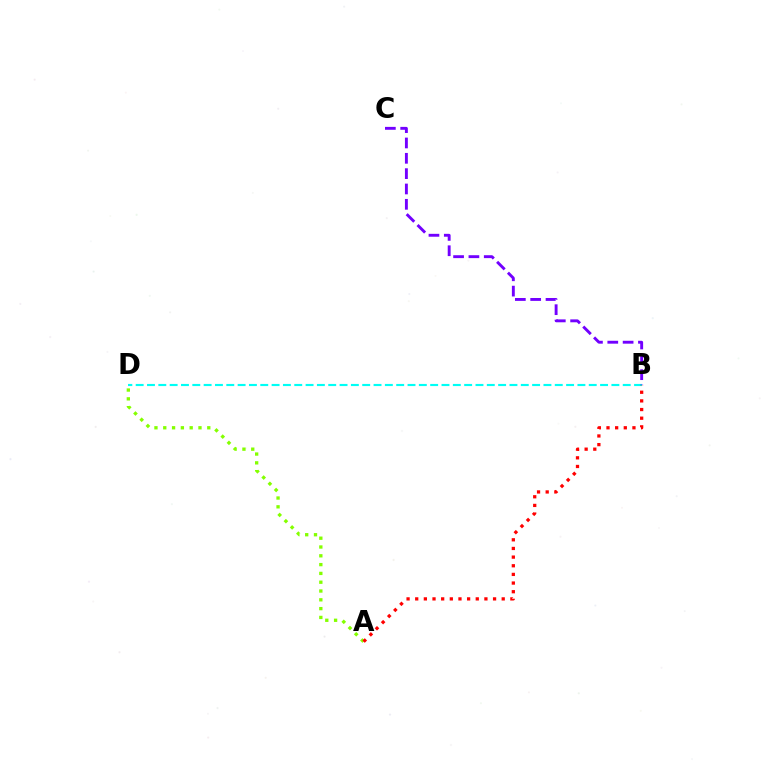{('B', 'D'): [{'color': '#00fff6', 'line_style': 'dashed', 'thickness': 1.54}], ('A', 'D'): [{'color': '#84ff00', 'line_style': 'dotted', 'thickness': 2.39}], ('B', 'C'): [{'color': '#7200ff', 'line_style': 'dashed', 'thickness': 2.08}], ('A', 'B'): [{'color': '#ff0000', 'line_style': 'dotted', 'thickness': 2.35}]}